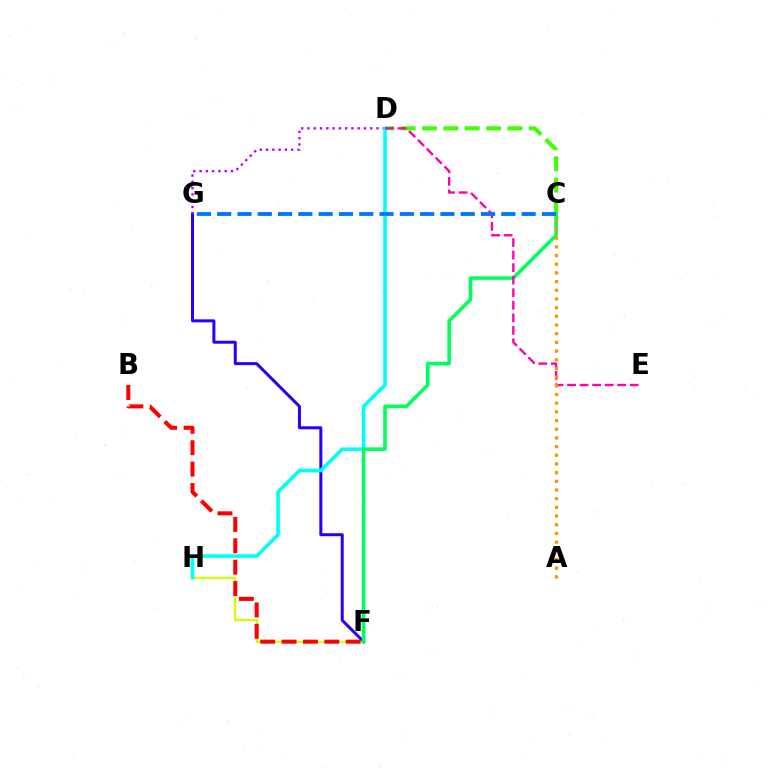{('F', 'G'): [{'color': '#2500ff', 'line_style': 'solid', 'thickness': 2.15}], ('D', 'G'): [{'color': '#b900ff', 'line_style': 'dotted', 'thickness': 1.71}], ('C', 'D'): [{'color': '#3dff00', 'line_style': 'dashed', 'thickness': 2.9}], ('F', 'H'): [{'color': '#d1ff00', 'line_style': 'solid', 'thickness': 1.62}], ('D', 'H'): [{'color': '#00fff6', 'line_style': 'solid', 'thickness': 2.6}], ('C', 'F'): [{'color': '#00ff5c', 'line_style': 'solid', 'thickness': 2.58}], ('D', 'E'): [{'color': '#ff00ac', 'line_style': 'dashed', 'thickness': 1.7}], ('C', 'G'): [{'color': '#0074ff', 'line_style': 'dashed', 'thickness': 2.76}], ('A', 'C'): [{'color': '#ff9400', 'line_style': 'dotted', 'thickness': 2.36}], ('B', 'F'): [{'color': '#ff0000', 'line_style': 'dashed', 'thickness': 2.9}]}